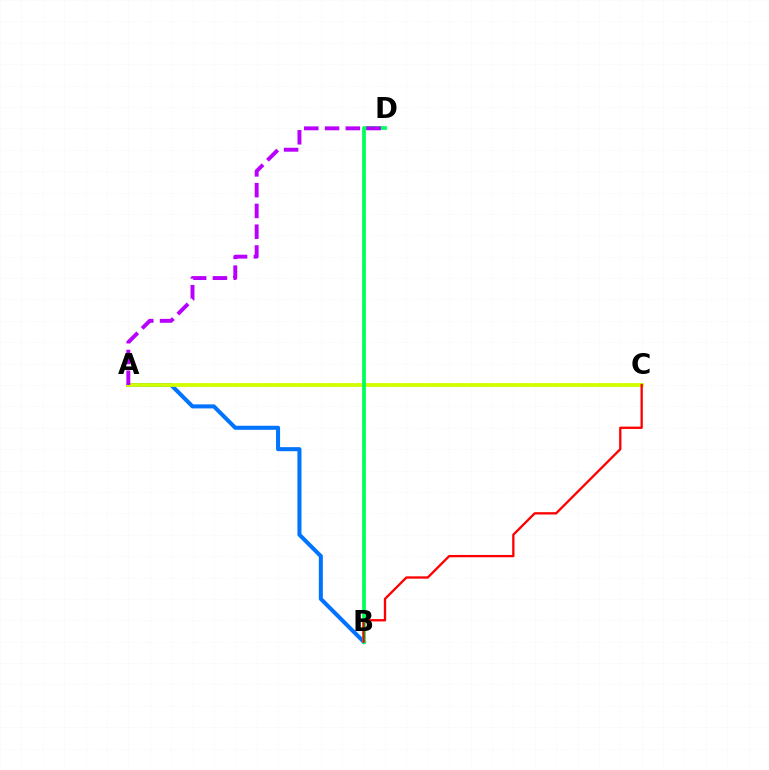{('A', 'B'): [{'color': '#0074ff', 'line_style': 'solid', 'thickness': 2.91}], ('A', 'C'): [{'color': '#d1ff00', 'line_style': 'solid', 'thickness': 2.74}], ('B', 'D'): [{'color': '#00ff5c', 'line_style': 'solid', 'thickness': 2.69}], ('A', 'D'): [{'color': '#b900ff', 'line_style': 'dashed', 'thickness': 2.82}], ('B', 'C'): [{'color': '#ff0000', 'line_style': 'solid', 'thickness': 1.67}]}